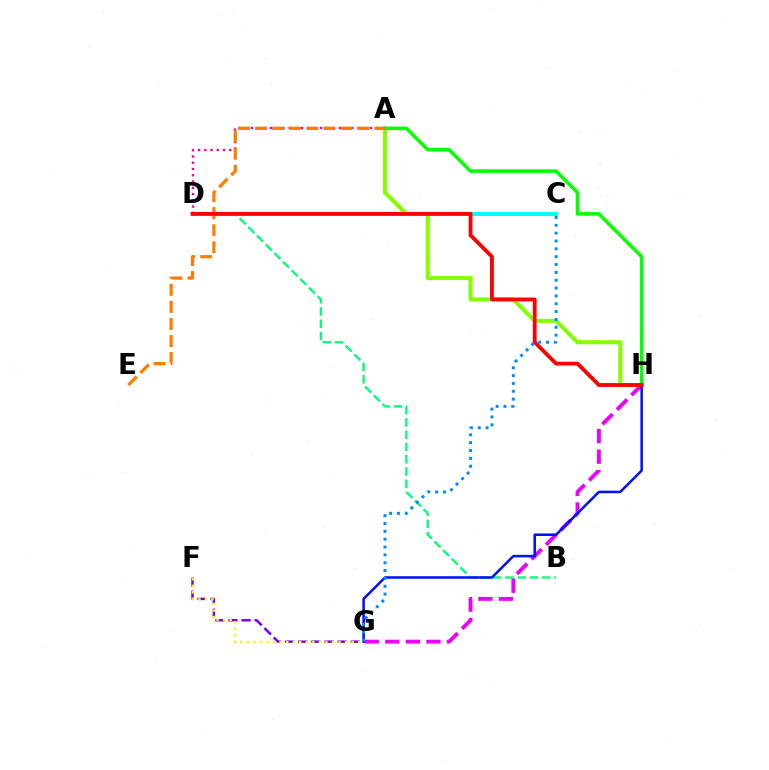{('B', 'D'): [{'color': '#00ff74', 'line_style': 'dashed', 'thickness': 1.66}], ('F', 'G'): [{'color': '#7200ff', 'line_style': 'dashed', 'thickness': 1.78}, {'color': '#fcf500', 'line_style': 'dotted', 'thickness': 1.78}], ('G', 'H'): [{'color': '#ee00ff', 'line_style': 'dashed', 'thickness': 2.79}, {'color': '#0010ff', 'line_style': 'solid', 'thickness': 1.82}], ('A', 'D'): [{'color': '#ff0094', 'line_style': 'dotted', 'thickness': 1.7}], ('A', 'H'): [{'color': '#84ff00', 'line_style': 'solid', 'thickness': 2.92}, {'color': '#08ff00', 'line_style': 'solid', 'thickness': 2.55}], ('C', 'D'): [{'color': '#00fff6', 'line_style': 'solid', 'thickness': 2.84}], ('A', 'E'): [{'color': '#ff7c00', 'line_style': 'dashed', 'thickness': 2.32}], ('D', 'H'): [{'color': '#ff0000', 'line_style': 'solid', 'thickness': 2.74}], ('C', 'G'): [{'color': '#008cff', 'line_style': 'dotted', 'thickness': 2.13}]}